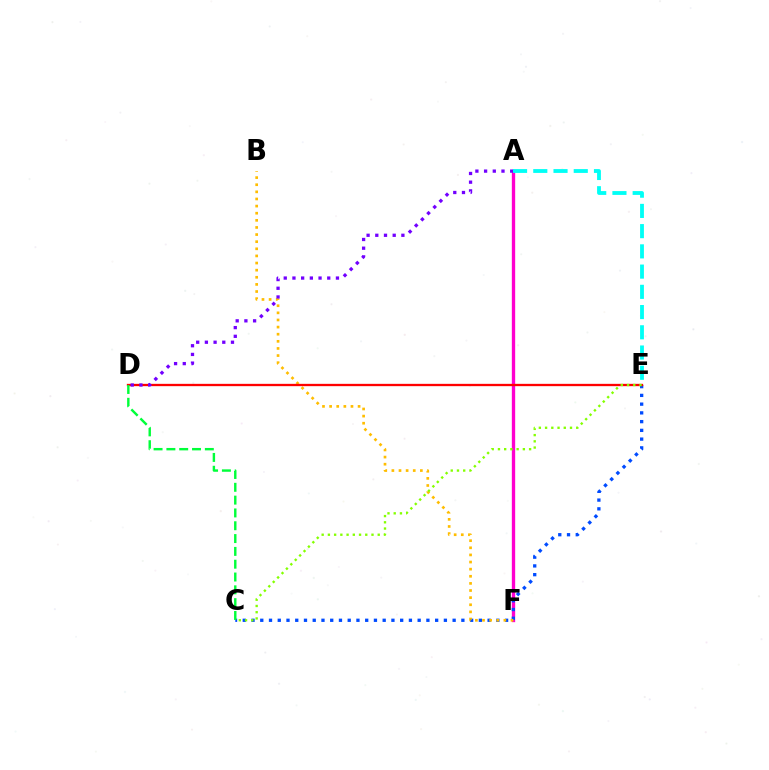{('A', 'F'): [{'color': '#ff00cf', 'line_style': 'solid', 'thickness': 2.4}], ('C', 'E'): [{'color': '#004bff', 'line_style': 'dotted', 'thickness': 2.38}, {'color': '#84ff00', 'line_style': 'dotted', 'thickness': 1.69}], ('B', 'F'): [{'color': '#ffbd00', 'line_style': 'dotted', 'thickness': 1.93}], ('D', 'E'): [{'color': '#ff0000', 'line_style': 'solid', 'thickness': 1.66}], ('C', 'D'): [{'color': '#00ff39', 'line_style': 'dashed', 'thickness': 1.74}], ('A', 'D'): [{'color': '#7200ff', 'line_style': 'dotted', 'thickness': 2.36}], ('A', 'E'): [{'color': '#00fff6', 'line_style': 'dashed', 'thickness': 2.75}]}